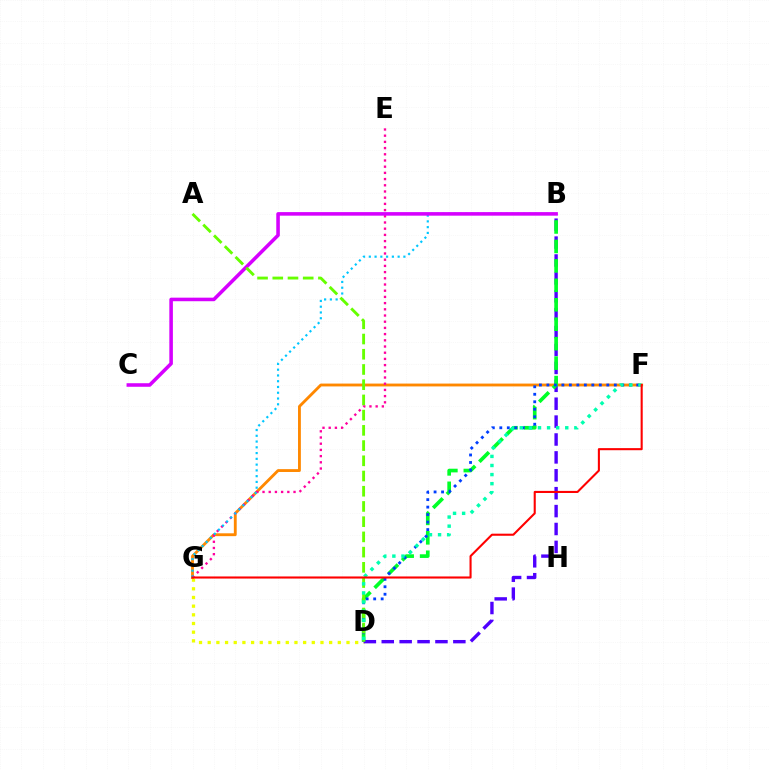{('D', 'G'): [{'color': '#eeff00', 'line_style': 'dotted', 'thickness': 2.36}], ('F', 'G'): [{'color': '#ff8800', 'line_style': 'solid', 'thickness': 2.05}, {'color': '#ff0000', 'line_style': 'solid', 'thickness': 1.51}], ('E', 'G'): [{'color': '#ff00a0', 'line_style': 'dotted', 'thickness': 1.68}], ('B', 'G'): [{'color': '#00c7ff', 'line_style': 'dotted', 'thickness': 1.57}], ('B', 'D'): [{'color': '#4f00ff', 'line_style': 'dashed', 'thickness': 2.43}, {'color': '#00ff27', 'line_style': 'dashed', 'thickness': 2.64}], ('D', 'F'): [{'color': '#003fff', 'line_style': 'dotted', 'thickness': 2.03}, {'color': '#00ffaf', 'line_style': 'dotted', 'thickness': 2.47}], ('B', 'C'): [{'color': '#d600ff', 'line_style': 'solid', 'thickness': 2.56}], ('A', 'D'): [{'color': '#66ff00', 'line_style': 'dashed', 'thickness': 2.07}]}